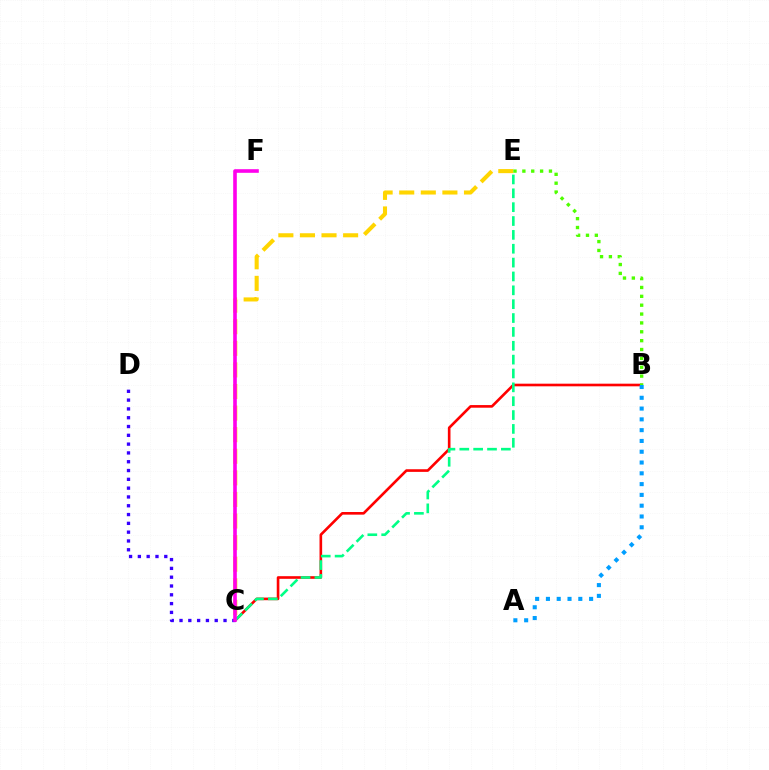{('B', 'C'): [{'color': '#ff0000', 'line_style': 'solid', 'thickness': 1.89}], ('C', 'E'): [{'color': '#ffd500', 'line_style': 'dashed', 'thickness': 2.93}, {'color': '#00ff86', 'line_style': 'dashed', 'thickness': 1.88}], ('C', 'D'): [{'color': '#3700ff', 'line_style': 'dotted', 'thickness': 2.39}], ('A', 'B'): [{'color': '#009eff', 'line_style': 'dotted', 'thickness': 2.93}], ('C', 'F'): [{'color': '#ff00ed', 'line_style': 'solid', 'thickness': 2.6}], ('B', 'E'): [{'color': '#4fff00', 'line_style': 'dotted', 'thickness': 2.41}]}